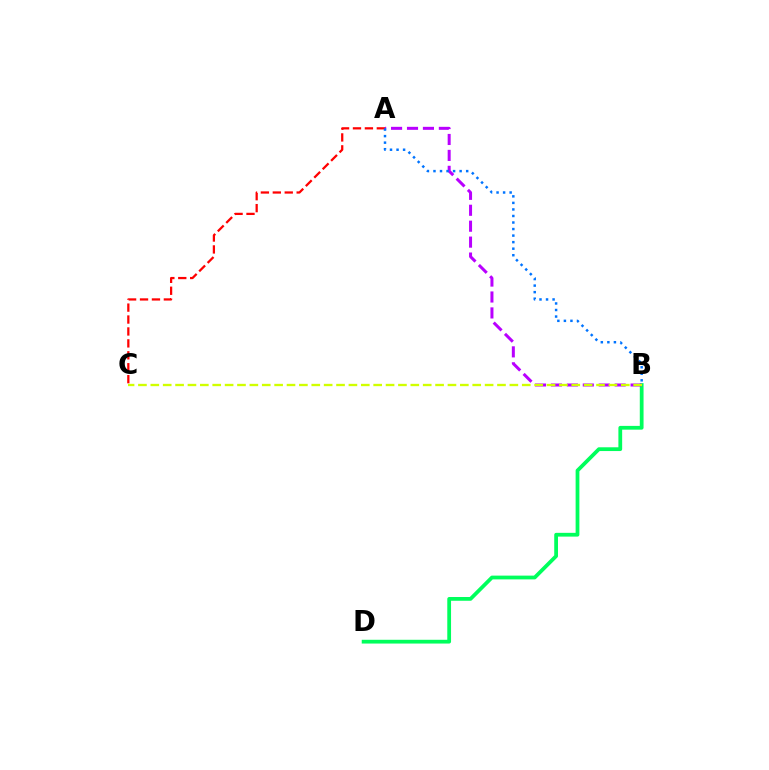{('B', 'D'): [{'color': '#00ff5c', 'line_style': 'solid', 'thickness': 2.71}], ('A', 'C'): [{'color': '#ff0000', 'line_style': 'dashed', 'thickness': 1.62}], ('A', 'B'): [{'color': '#b900ff', 'line_style': 'dashed', 'thickness': 2.16}, {'color': '#0074ff', 'line_style': 'dotted', 'thickness': 1.78}], ('B', 'C'): [{'color': '#d1ff00', 'line_style': 'dashed', 'thickness': 1.68}]}